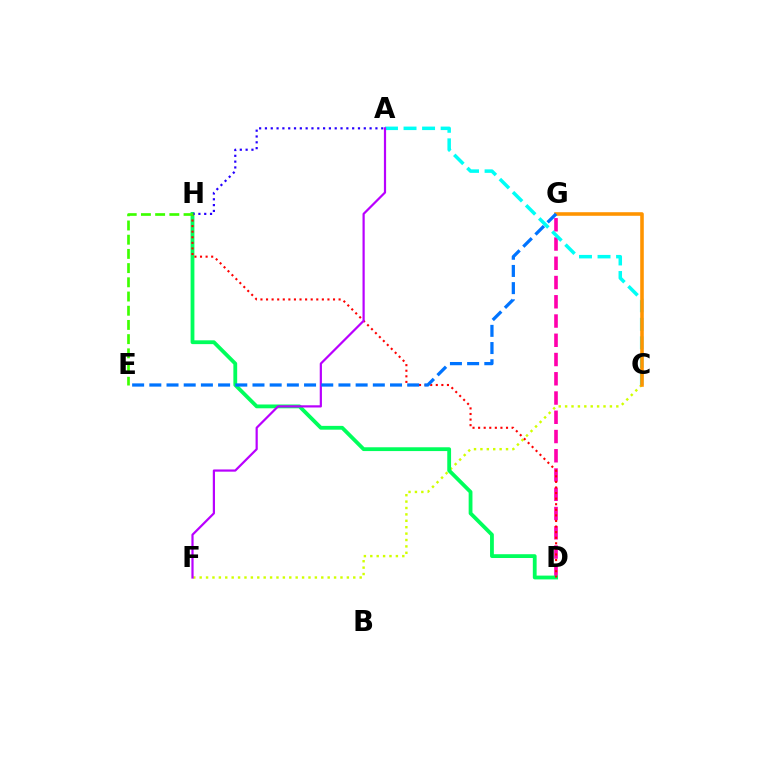{('D', 'G'): [{'color': '#ff00ac', 'line_style': 'dashed', 'thickness': 2.62}], ('C', 'F'): [{'color': '#d1ff00', 'line_style': 'dotted', 'thickness': 1.74}], ('D', 'H'): [{'color': '#00ff5c', 'line_style': 'solid', 'thickness': 2.74}, {'color': '#ff0000', 'line_style': 'dotted', 'thickness': 1.52}], ('A', 'H'): [{'color': '#2500ff', 'line_style': 'dotted', 'thickness': 1.58}], ('A', 'C'): [{'color': '#00fff6', 'line_style': 'dashed', 'thickness': 2.52}], ('C', 'G'): [{'color': '#ff9400', 'line_style': 'solid', 'thickness': 2.57}], ('E', 'H'): [{'color': '#3dff00', 'line_style': 'dashed', 'thickness': 1.93}], ('A', 'F'): [{'color': '#b900ff', 'line_style': 'solid', 'thickness': 1.59}], ('E', 'G'): [{'color': '#0074ff', 'line_style': 'dashed', 'thickness': 2.34}]}